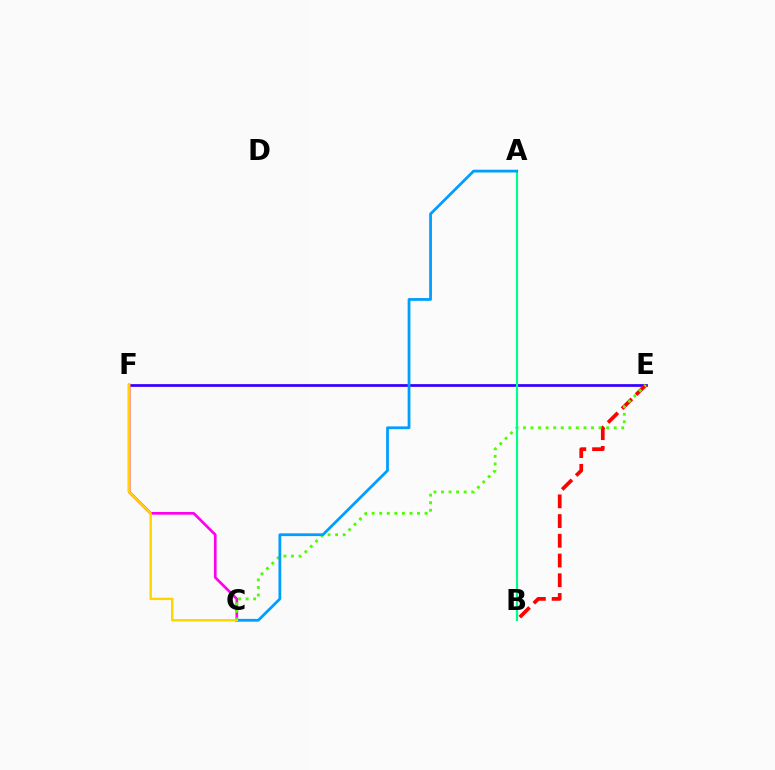{('E', 'F'): [{'color': '#3700ff', 'line_style': 'solid', 'thickness': 1.98}], ('C', 'F'): [{'color': '#ff00ed', 'line_style': 'solid', 'thickness': 1.92}, {'color': '#ffd500', 'line_style': 'solid', 'thickness': 1.73}], ('B', 'E'): [{'color': '#ff0000', 'line_style': 'dashed', 'thickness': 2.68}], ('C', 'E'): [{'color': '#4fff00', 'line_style': 'dotted', 'thickness': 2.05}], ('A', 'B'): [{'color': '#00ff86', 'line_style': 'solid', 'thickness': 1.57}], ('A', 'C'): [{'color': '#009eff', 'line_style': 'solid', 'thickness': 2.0}]}